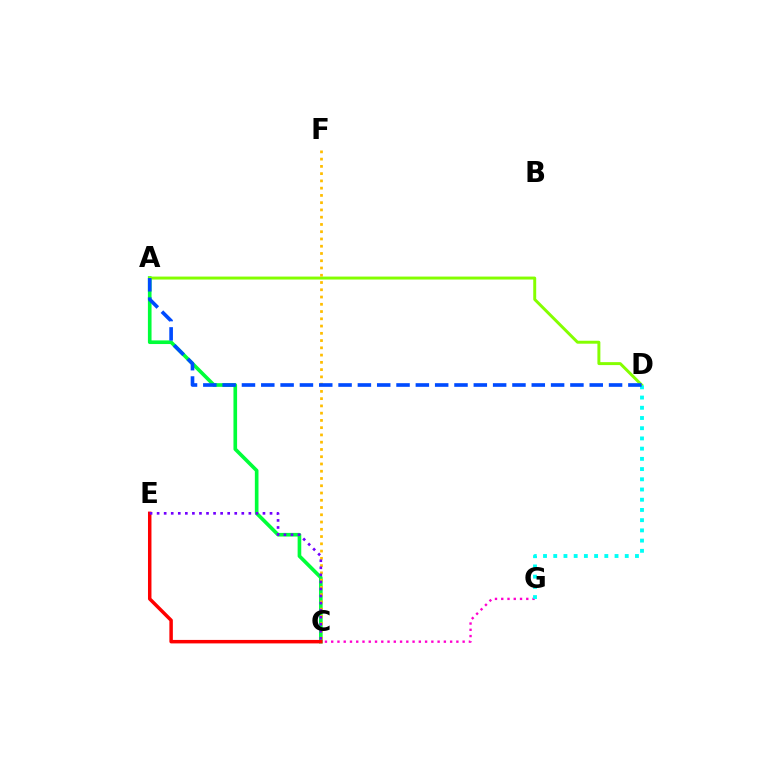{('A', 'C'): [{'color': '#00ff39', 'line_style': 'solid', 'thickness': 2.62}], ('C', 'G'): [{'color': '#ff00cf', 'line_style': 'dotted', 'thickness': 1.7}], ('A', 'D'): [{'color': '#84ff00', 'line_style': 'solid', 'thickness': 2.13}, {'color': '#004bff', 'line_style': 'dashed', 'thickness': 2.62}], ('D', 'G'): [{'color': '#00fff6', 'line_style': 'dotted', 'thickness': 2.78}], ('C', 'F'): [{'color': '#ffbd00', 'line_style': 'dotted', 'thickness': 1.97}], ('C', 'E'): [{'color': '#ff0000', 'line_style': 'solid', 'thickness': 2.5}, {'color': '#7200ff', 'line_style': 'dotted', 'thickness': 1.92}]}